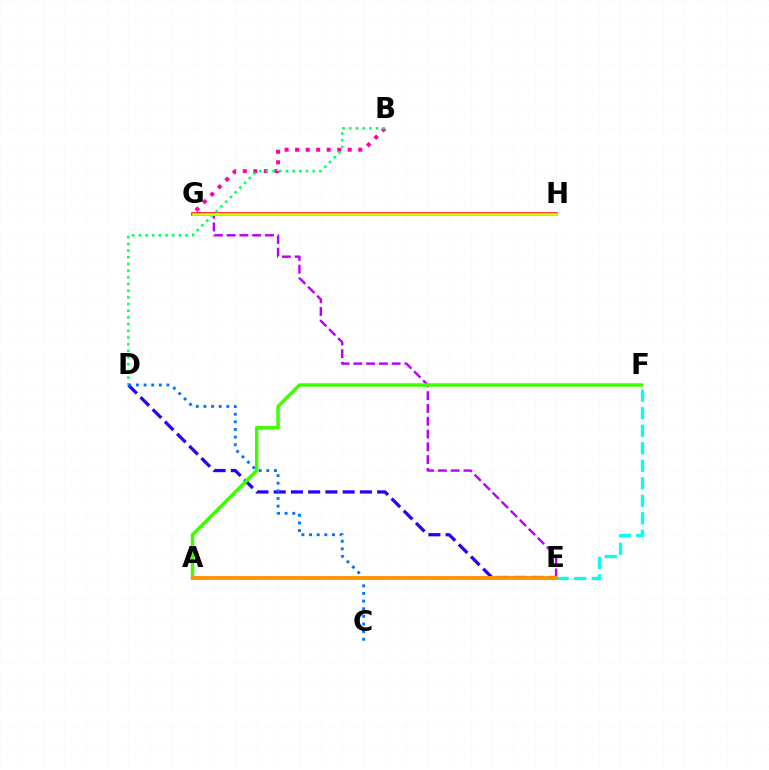{('D', 'E'): [{'color': '#2500ff', 'line_style': 'dashed', 'thickness': 2.34}], ('E', 'G'): [{'color': '#b900ff', 'line_style': 'dashed', 'thickness': 1.74}], ('B', 'G'): [{'color': '#ff00ac', 'line_style': 'dotted', 'thickness': 2.86}], ('G', 'H'): [{'color': '#ff0000', 'line_style': 'solid', 'thickness': 2.53}, {'color': '#d1ff00', 'line_style': 'solid', 'thickness': 1.95}], ('E', 'F'): [{'color': '#00fff6', 'line_style': 'dashed', 'thickness': 2.38}], ('A', 'F'): [{'color': '#3dff00', 'line_style': 'solid', 'thickness': 2.49}], ('B', 'D'): [{'color': '#00ff5c', 'line_style': 'dotted', 'thickness': 1.82}], ('C', 'D'): [{'color': '#0074ff', 'line_style': 'dotted', 'thickness': 2.07}], ('A', 'E'): [{'color': '#ff9400', 'line_style': 'solid', 'thickness': 2.79}]}